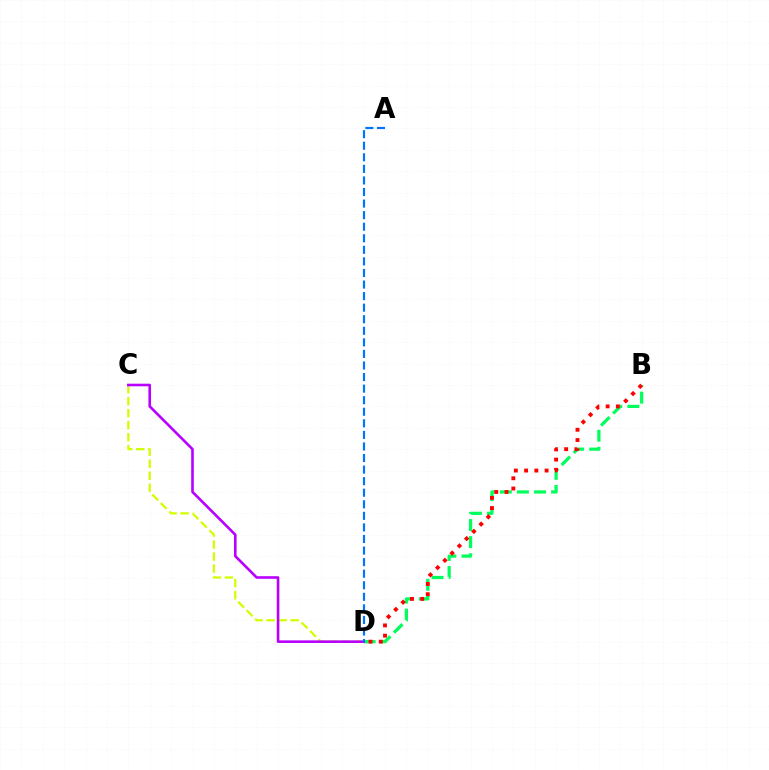{('B', 'D'): [{'color': '#00ff5c', 'line_style': 'dashed', 'thickness': 2.32}, {'color': '#ff0000', 'line_style': 'dotted', 'thickness': 2.78}], ('C', 'D'): [{'color': '#d1ff00', 'line_style': 'dashed', 'thickness': 1.63}, {'color': '#b900ff', 'line_style': 'solid', 'thickness': 1.88}], ('A', 'D'): [{'color': '#0074ff', 'line_style': 'dashed', 'thickness': 1.57}]}